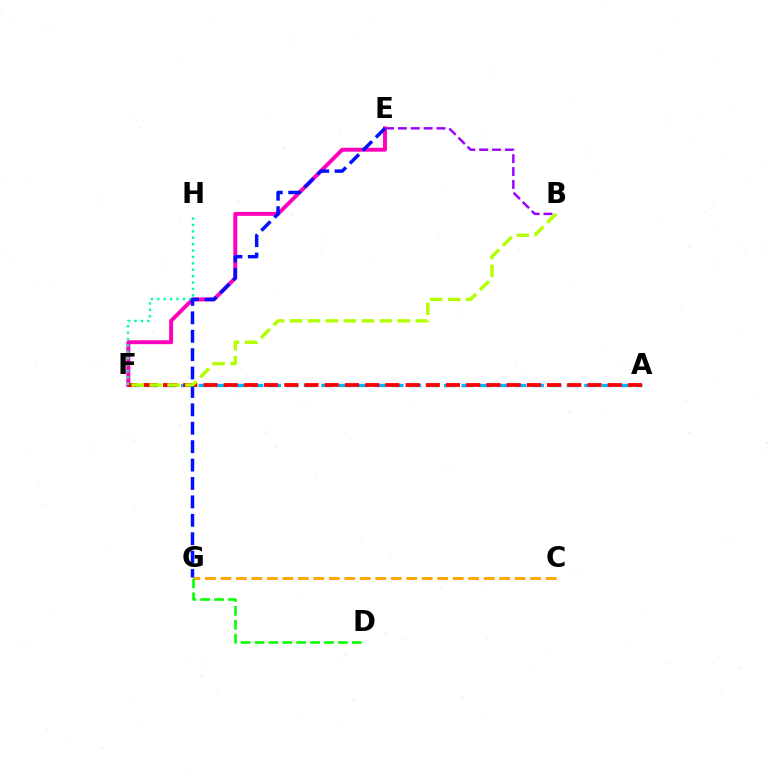{('B', 'E'): [{'color': '#9b00ff', 'line_style': 'dashed', 'thickness': 1.75}], ('A', 'F'): [{'color': '#00b5ff', 'line_style': 'dashed', 'thickness': 2.38}, {'color': '#ff0000', 'line_style': 'dashed', 'thickness': 2.75}], ('E', 'F'): [{'color': '#ff00bd', 'line_style': 'solid', 'thickness': 2.83}], ('C', 'G'): [{'color': '#ffa500', 'line_style': 'dashed', 'thickness': 2.1}], ('D', 'G'): [{'color': '#08ff00', 'line_style': 'dashed', 'thickness': 1.89}], ('F', 'H'): [{'color': '#00ff9d', 'line_style': 'dotted', 'thickness': 1.74}], ('E', 'G'): [{'color': '#0010ff', 'line_style': 'dashed', 'thickness': 2.5}], ('B', 'F'): [{'color': '#b3ff00', 'line_style': 'dashed', 'thickness': 2.44}]}